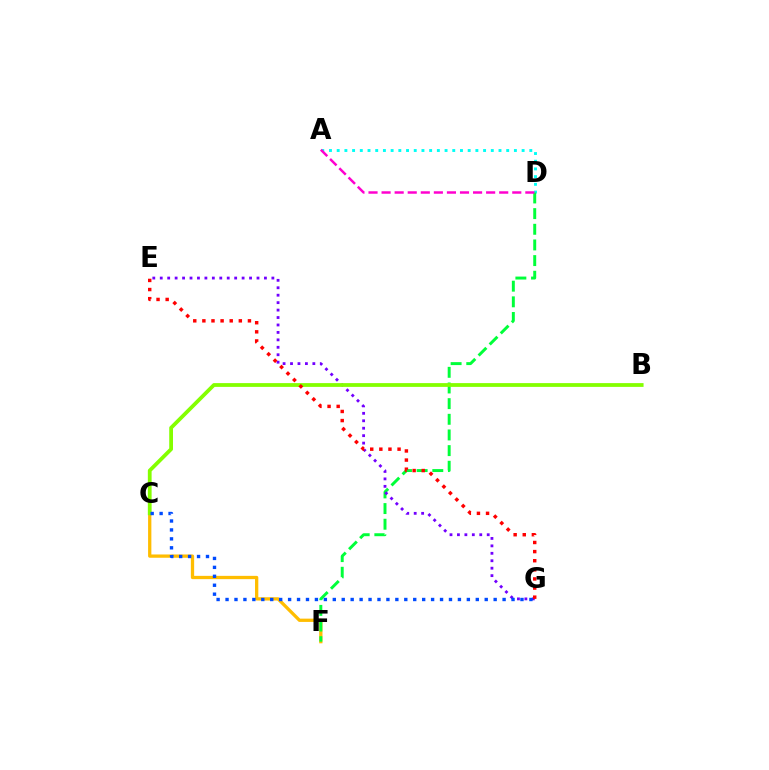{('C', 'F'): [{'color': '#ffbd00', 'line_style': 'solid', 'thickness': 2.36}], ('A', 'D'): [{'color': '#00fff6', 'line_style': 'dotted', 'thickness': 2.09}, {'color': '#ff00cf', 'line_style': 'dashed', 'thickness': 1.78}], ('D', 'F'): [{'color': '#00ff39', 'line_style': 'dashed', 'thickness': 2.13}], ('E', 'G'): [{'color': '#7200ff', 'line_style': 'dotted', 'thickness': 2.02}, {'color': '#ff0000', 'line_style': 'dotted', 'thickness': 2.48}], ('B', 'C'): [{'color': '#84ff00', 'line_style': 'solid', 'thickness': 2.72}], ('C', 'G'): [{'color': '#004bff', 'line_style': 'dotted', 'thickness': 2.43}]}